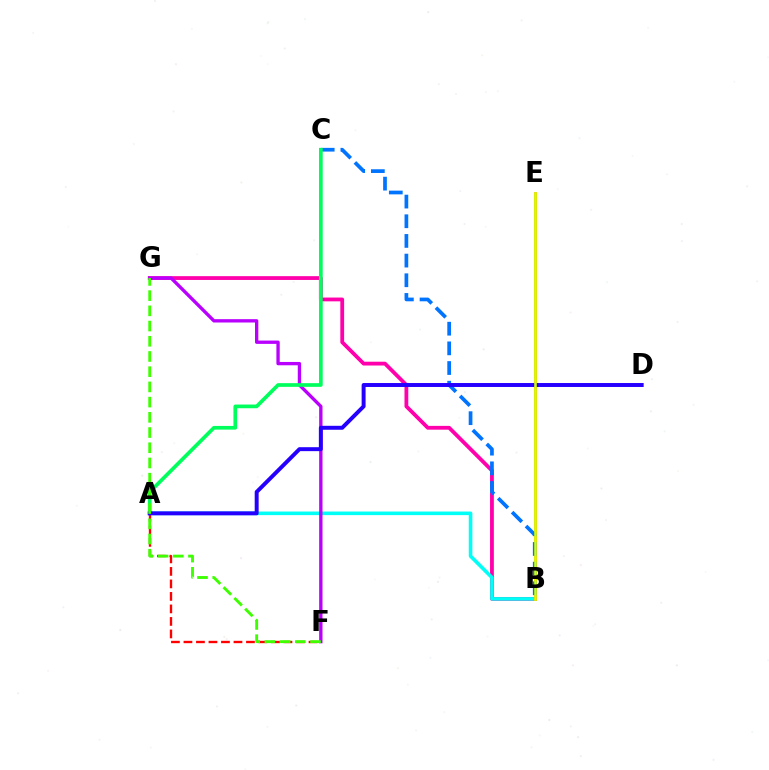{('B', 'G'): [{'color': '#ff00ac', 'line_style': 'solid', 'thickness': 2.74}], ('A', 'B'): [{'color': '#00fff6', 'line_style': 'solid', 'thickness': 2.58}], ('F', 'G'): [{'color': '#b900ff', 'line_style': 'solid', 'thickness': 2.4}, {'color': '#3dff00', 'line_style': 'dashed', 'thickness': 2.07}], ('A', 'F'): [{'color': '#ff0000', 'line_style': 'dashed', 'thickness': 1.7}], ('B', 'E'): [{'color': '#ff9400', 'line_style': 'solid', 'thickness': 1.95}, {'color': '#d1ff00', 'line_style': 'solid', 'thickness': 1.84}], ('B', 'C'): [{'color': '#0074ff', 'line_style': 'dashed', 'thickness': 2.67}], ('A', 'C'): [{'color': '#00ff5c', 'line_style': 'solid', 'thickness': 2.66}], ('A', 'D'): [{'color': '#2500ff', 'line_style': 'solid', 'thickness': 2.84}]}